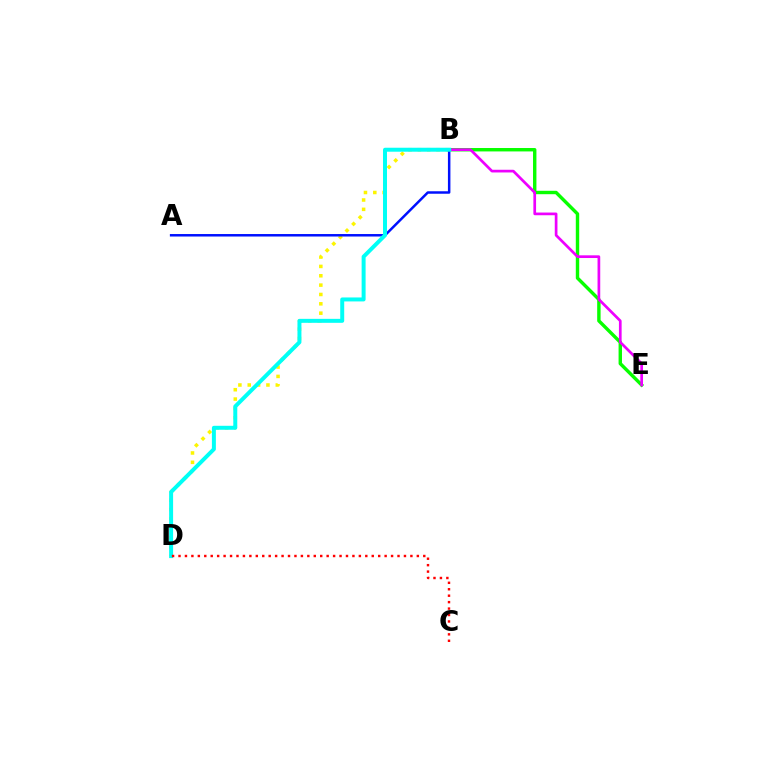{('B', 'E'): [{'color': '#08ff00', 'line_style': 'solid', 'thickness': 2.45}, {'color': '#ee00ff', 'line_style': 'solid', 'thickness': 1.94}], ('B', 'D'): [{'color': '#fcf500', 'line_style': 'dotted', 'thickness': 2.54}, {'color': '#00fff6', 'line_style': 'solid', 'thickness': 2.86}], ('A', 'B'): [{'color': '#0010ff', 'line_style': 'solid', 'thickness': 1.79}], ('C', 'D'): [{'color': '#ff0000', 'line_style': 'dotted', 'thickness': 1.75}]}